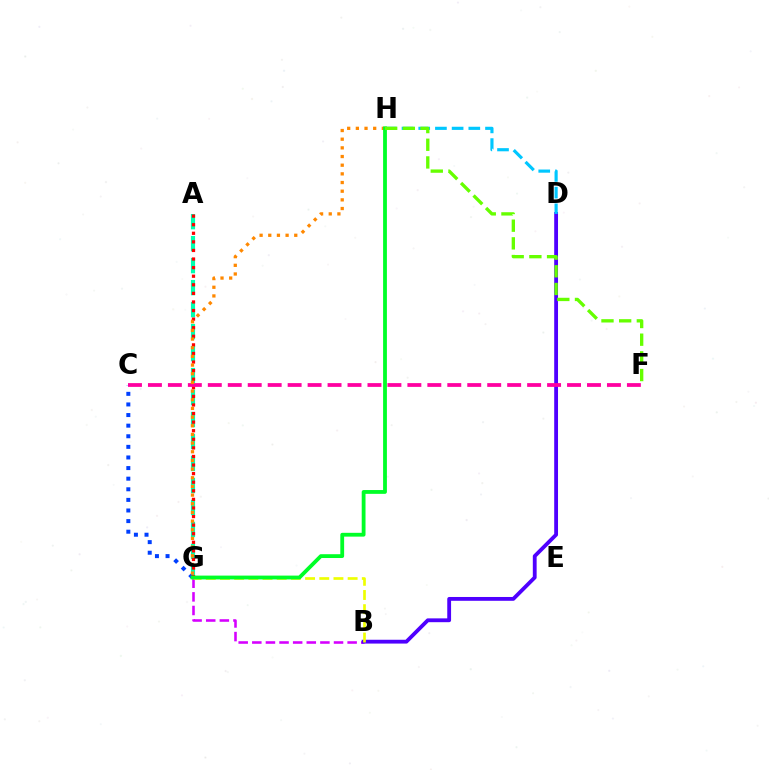{('A', 'G'): [{'color': '#00ffaf', 'line_style': 'dashed', 'thickness': 2.99}, {'color': '#ff0000', 'line_style': 'dotted', 'thickness': 2.33}], ('C', 'G'): [{'color': '#003fff', 'line_style': 'dotted', 'thickness': 2.88}], ('B', 'G'): [{'color': '#d600ff', 'line_style': 'dashed', 'thickness': 1.85}, {'color': '#eeff00', 'line_style': 'dashed', 'thickness': 1.93}], ('B', 'D'): [{'color': '#4f00ff', 'line_style': 'solid', 'thickness': 2.75}], ('C', 'F'): [{'color': '#ff00a0', 'line_style': 'dashed', 'thickness': 2.71}], ('G', 'H'): [{'color': '#ff8800', 'line_style': 'dotted', 'thickness': 2.35}, {'color': '#00ff27', 'line_style': 'solid', 'thickness': 2.74}], ('D', 'H'): [{'color': '#00c7ff', 'line_style': 'dashed', 'thickness': 2.27}], ('F', 'H'): [{'color': '#66ff00', 'line_style': 'dashed', 'thickness': 2.4}]}